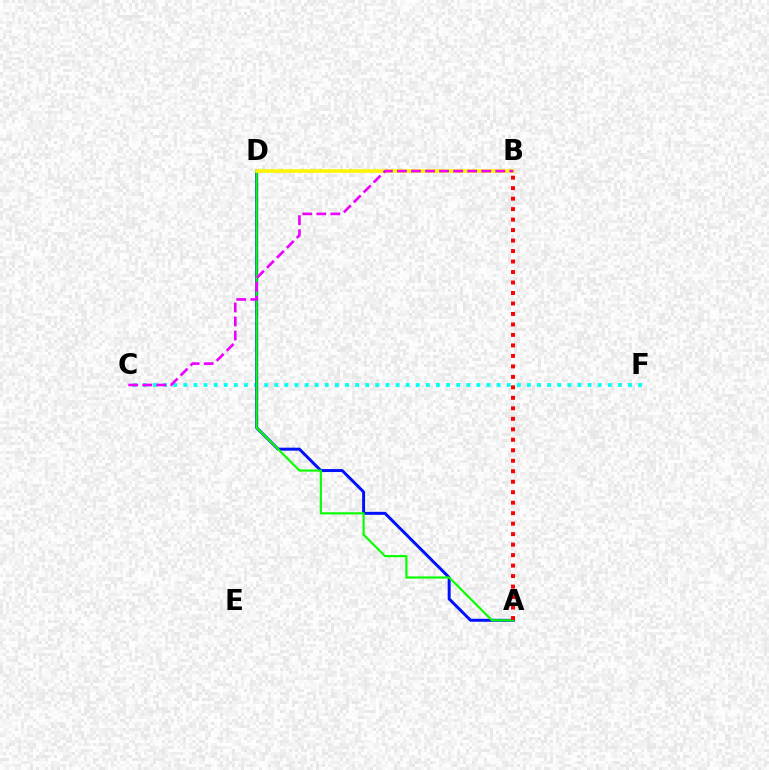{('C', 'F'): [{'color': '#00fff6', 'line_style': 'dotted', 'thickness': 2.75}], ('A', 'D'): [{'color': '#0010ff', 'line_style': 'solid', 'thickness': 2.13}, {'color': '#08ff00', 'line_style': 'solid', 'thickness': 1.55}], ('B', 'D'): [{'color': '#fcf500', 'line_style': 'solid', 'thickness': 2.61}], ('B', 'C'): [{'color': '#ee00ff', 'line_style': 'dashed', 'thickness': 1.91}], ('A', 'B'): [{'color': '#ff0000', 'line_style': 'dotted', 'thickness': 2.85}]}